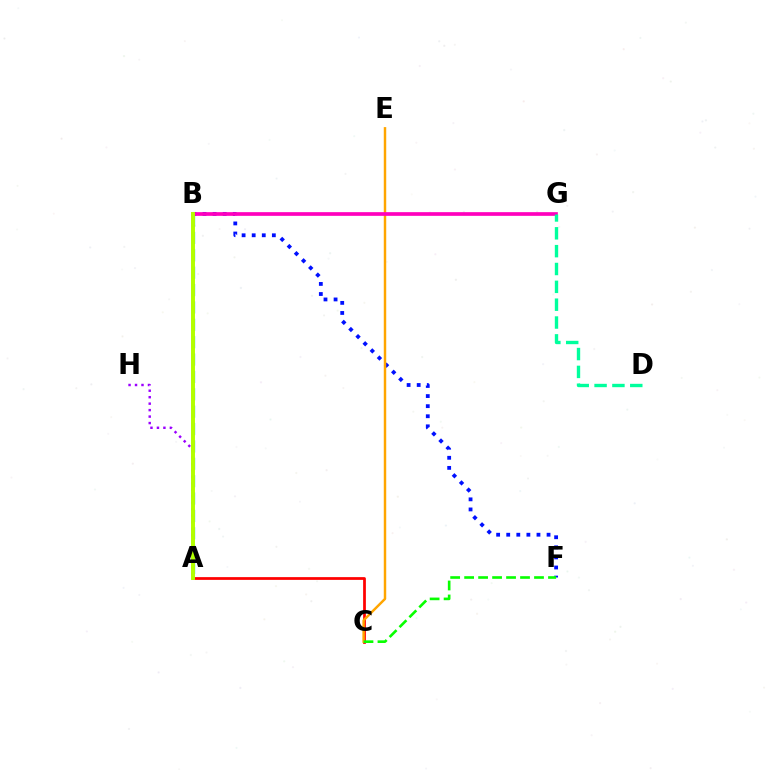{('A', 'B'): [{'color': '#00b5ff', 'line_style': 'dashed', 'thickness': 2.36}, {'color': '#b3ff00', 'line_style': 'solid', 'thickness': 2.84}], ('A', 'C'): [{'color': '#ff0000', 'line_style': 'solid', 'thickness': 1.98}], ('A', 'H'): [{'color': '#9b00ff', 'line_style': 'dotted', 'thickness': 1.76}], ('B', 'F'): [{'color': '#0010ff', 'line_style': 'dotted', 'thickness': 2.74}], ('C', 'E'): [{'color': '#ffa500', 'line_style': 'solid', 'thickness': 1.76}], ('B', 'G'): [{'color': '#ff00bd', 'line_style': 'solid', 'thickness': 2.66}], ('C', 'F'): [{'color': '#08ff00', 'line_style': 'dashed', 'thickness': 1.9}], ('D', 'G'): [{'color': '#00ff9d', 'line_style': 'dashed', 'thickness': 2.42}]}